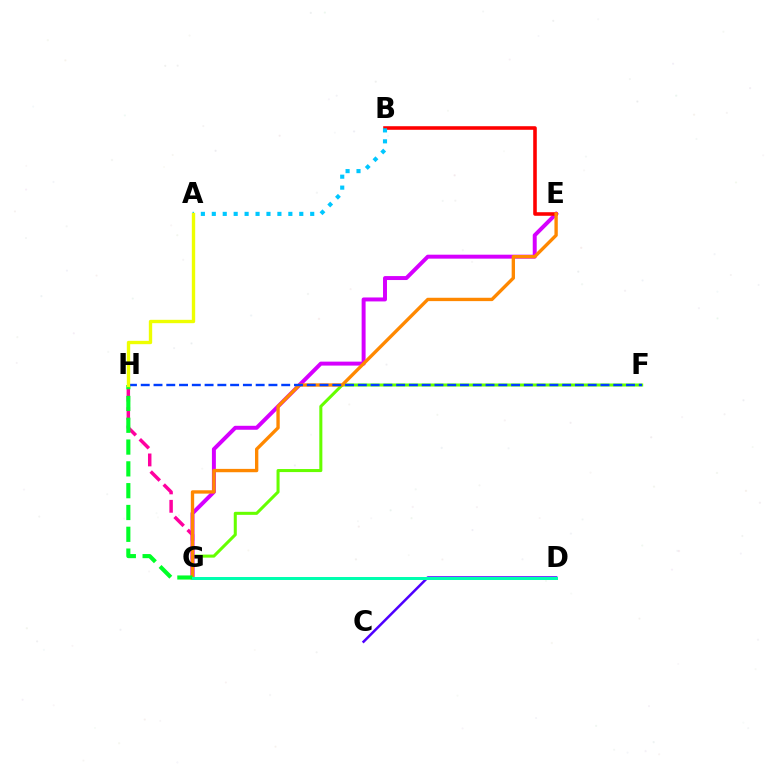{('C', 'D'): [{'color': '#4f00ff', 'line_style': 'solid', 'thickness': 1.81}], ('F', 'G'): [{'color': '#66ff00', 'line_style': 'solid', 'thickness': 2.19}], ('G', 'H'): [{'color': '#ff00a0', 'line_style': 'dashed', 'thickness': 2.5}, {'color': '#00ff27', 'line_style': 'dashed', 'thickness': 2.96}], ('E', 'G'): [{'color': '#d600ff', 'line_style': 'solid', 'thickness': 2.85}, {'color': '#ff8800', 'line_style': 'solid', 'thickness': 2.41}], ('B', 'E'): [{'color': '#ff0000', 'line_style': 'solid', 'thickness': 2.58}], ('F', 'H'): [{'color': '#003fff', 'line_style': 'dashed', 'thickness': 1.73}], ('D', 'G'): [{'color': '#00ffaf', 'line_style': 'solid', 'thickness': 2.16}], ('A', 'B'): [{'color': '#00c7ff', 'line_style': 'dotted', 'thickness': 2.97}], ('A', 'H'): [{'color': '#eeff00', 'line_style': 'solid', 'thickness': 2.42}]}